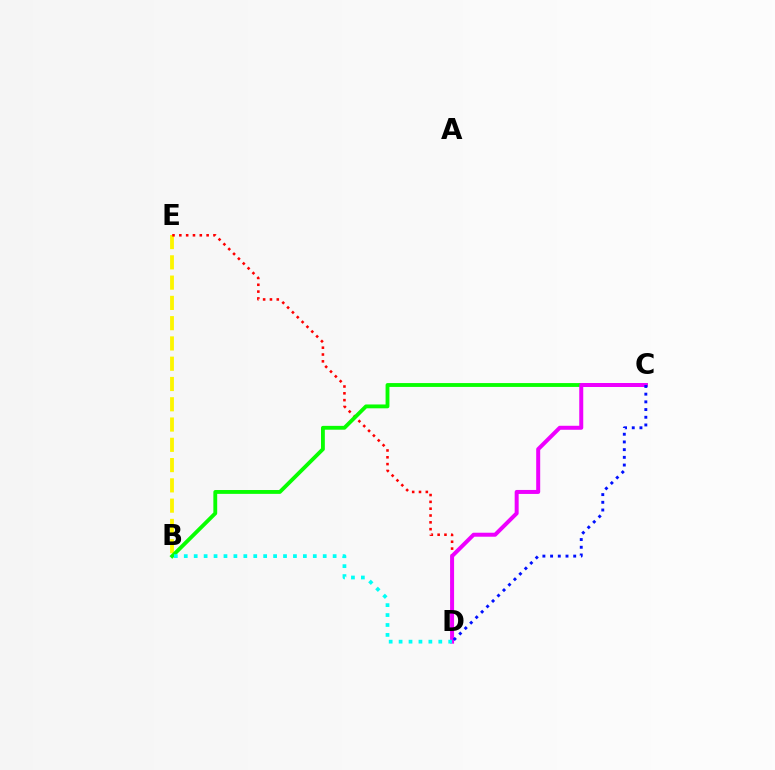{('B', 'E'): [{'color': '#fcf500', 'line_style': 'dashed', 'thickness': 2.75}], ('D', 'E'): [{'color': '#ff0000', 'line_style': 'dotted', 'thickness': 1.85}], ('B', 'C'): [{'color': '#08ff00', 'line_style': 'solid', 'thickness': 2.77}], ('C', 'D'): [{'color': '#ee00ff', 'line_style': 'solid', 'thickness': 2.87}, {'color': '#0010ff', 'line_style': 'dotted', 'thickness': 2.09}], ('B', 'D'): [{'color': '#00fff6', 'line_style': 'dotted', 'thickness': 2.7}]}